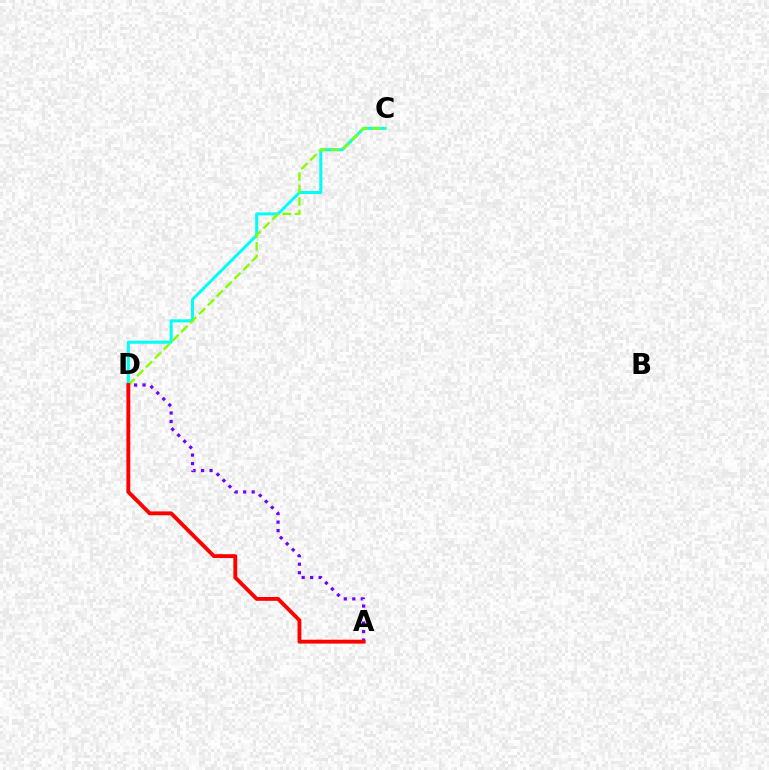{('C', 'D'): [{'color': '#00fff6', 'line_style': 'solid', 'thickness': 2.18}, {'color': '#84ff00', 'line_style': 'dashed', 'thickness': 1.7}], ('A', 'D'): [{'color': '#7200ff', 'line_style': 'dotted', 'thickness': 2.31}, {'color': '#ff0000', 'line_style': 'solid', 'thickness': 2.78}]}